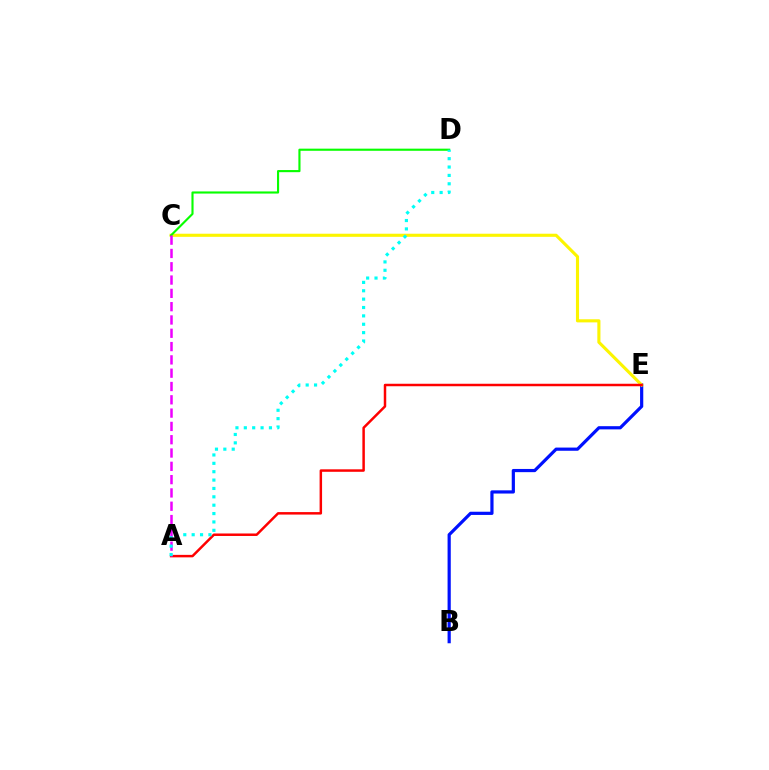{('B', 'E'): [{'color': '#0010ff', 'line_style': 'solid', 'thickness': 2.3}], ('C', 'E'): [{'color': '#fcf500', 'line_style': 'solid', 'thickness': 2.24}], ('C', 'D'): [{'color': '#08ff00', 'line_style': 'solid', 'thickness': 1.54}], ('A', 'E'): [{'color': '#ff0000', 'line_style': 'solid', 'thickness': 1.79}], ('A', 'C'): [{'color': '#ee00ff', 'line_style': 'dashed', 'thickness': 1.81}], ('A', 'D'): [{'color': '#00fff6', 'line_style': 'dotted', 'thickness': 2.28}]}